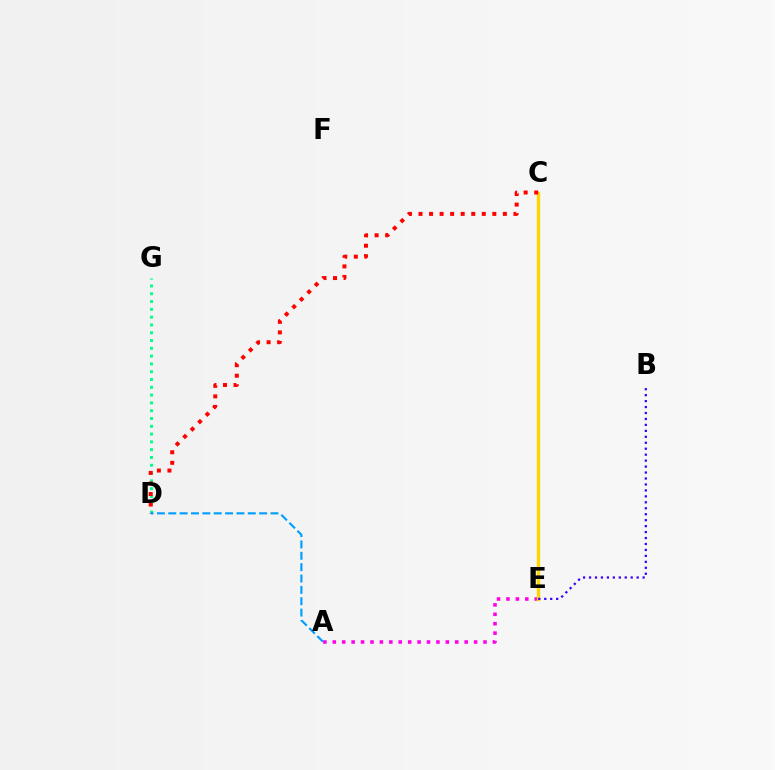{('C', 'E'): [{'color': '#4fff00', 'line_style': 'solid', 'thickness': 2.04}, {'color': '#ffd500', 'line_style': 'solid', 'thickness': 2.41}], ('A', 'E'): [{'color': '#ff00ed', 'line_style': 'dotted', 'thickness': 2.56}], ('D', 'G'): [{'color': '#00ff86', 'line_style': 'dotted', 'thickness': 2.12}], ('A', 'D'): [{'color': '#009eff', 'line_style': 'dashed', 'thickness': 1.54}], ('C', 'D'): [{'color': '#ff0000', 'line_style': 'dotted', 'thickness': 2.86}], ('B', 'E'): [{'color': '#3700ff', 'line_style': 'dotted', 'thickness': 1.62}]}